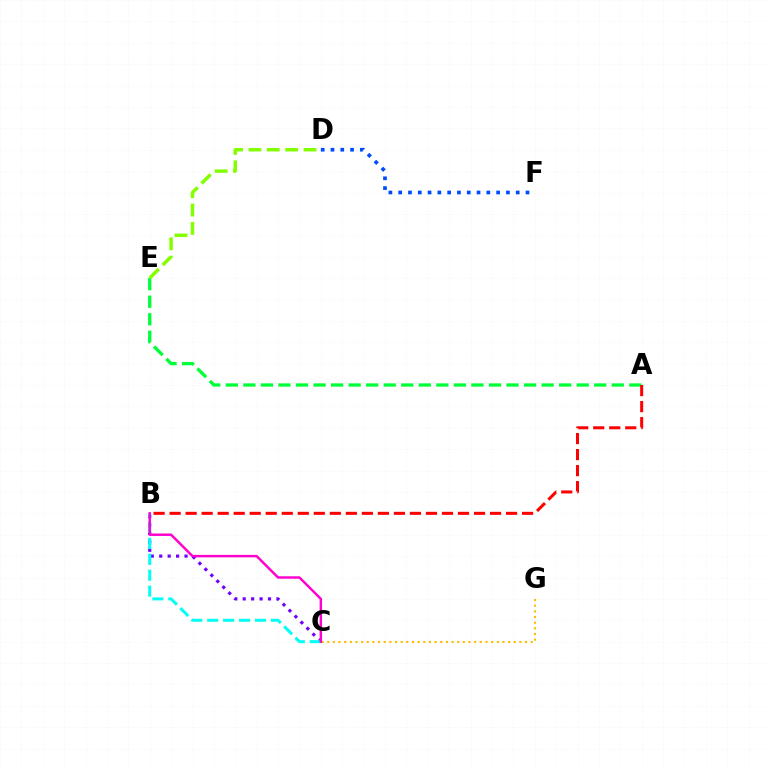{('D', 'F'): [{'color': '#004bff', 'line_style': 'dotted', 'thickness': 2.66}], ('B', 'C'): [{'color': '#7200ff', 'line_style': 'dotted', 'thickness': 2.29}, {'color': '#00fff6', 'line_style': 'dashed', 'thickness': 2.16}, {'color': '#ff00cf', 'line_style': 'solid', 'thickness': 1.77}], ('C', 'G'): [{'color': '#ffbd00', 'line_style': 'dotted', 'thickness': 1.54}], ('A', 'E'): [{'color': '#00ff39', 'line_style': 'dashed', 'thickness': 2.38}], ('A', 'B'): [{'color': '#ff0000', 'line_style': 'dashed', 'thickness': 2.18}], ('D', 'E'): [{'color': '#84ff00', 'line_style': 'dashed', 'thickness': 2.5}]}